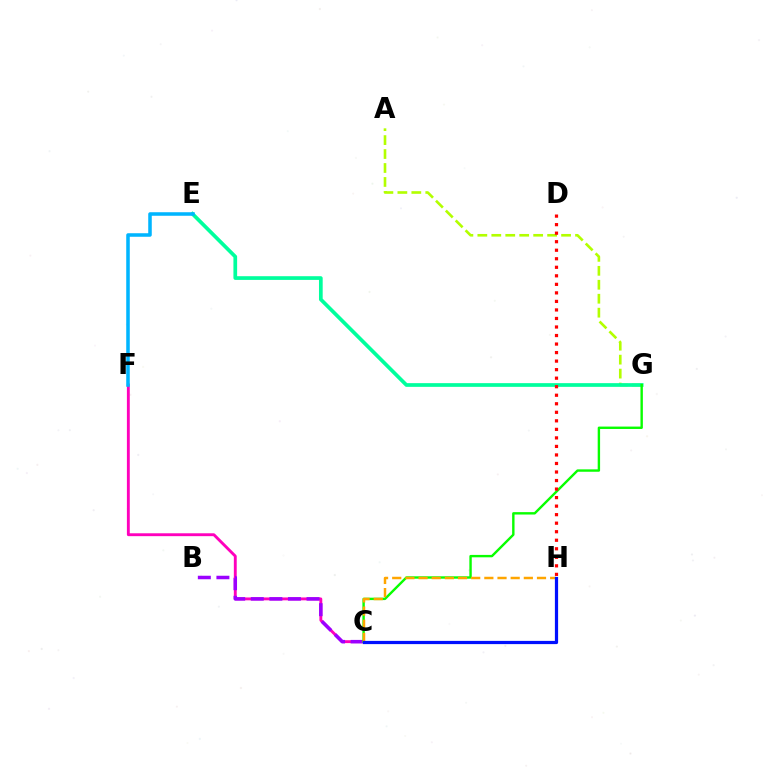{('C', 'F'): [{'color': '#ff00bd', 'line_style': 'solid', 'thickness': 2.07}], ('A', 'G'): [{'color': '#b3ff00', 'line_style': 'dashed', 'thickness': 1.9}], ('B', 'C'): [{'color': '#9b00ff', 'line_style': 'dashed', 'thickness': 2.52}], ('E', 'G'): [{'color': '#00ff9d', 'line_style': 'solid', 'thickness': 2.67}], ('E', 'F'): [{'color': '#00b5ff', 'line_style': 'solid', 'thickness': 2.55}], ('C', 'G'): [{'color': '#08ff00', 'line_style': 'solid', 'thickness': 1.73}], ('C', 'H'): [{'color': '#ffa500', 'line_style': 'dashed', 'thickness': 1.79}, {'color': '#0010ff', 'line_style': 'solid', 'thickness': 2.32}], ('D', 'H'): [{'color': '#ff0000', 'line_style': 'dotted', 'thickness': 2.32}]}